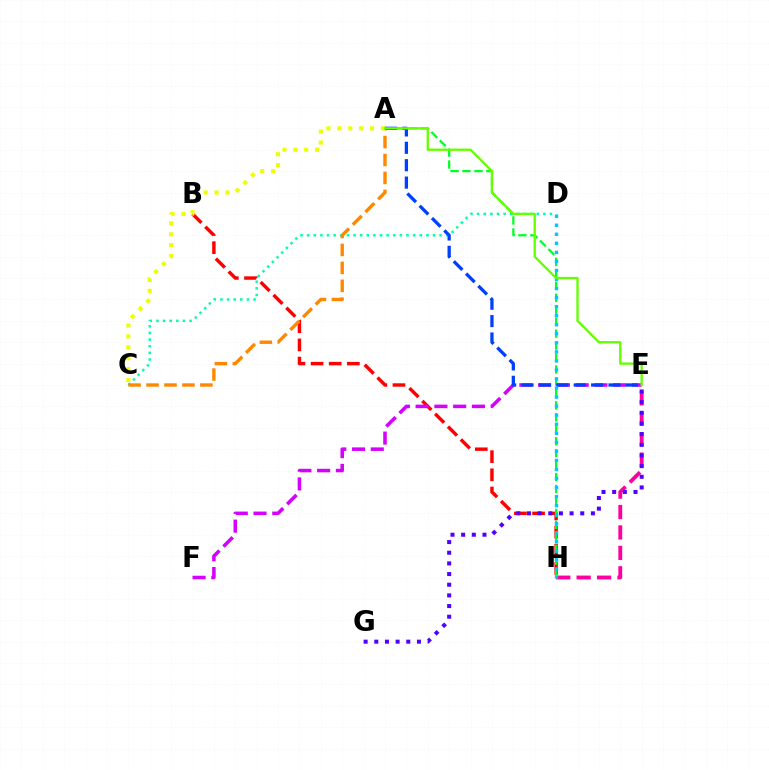{('E', 'H'): [{'color': '#ff00a0', 'line_style': 'dashed', 'thickness': 2.77}], ('C', 'D'): [{'color': '#00ffaf', 'line_style': 'dotted', 'thickness': 1.8}], ('B', 'H'): [{'color': '#ff0000', 'line_style': 'dashed', 'thickness': 2.47}], ('A', 'H'): [{'color': '#00ff27', 'line_style': 'dashed', 'thickness': 1.62}], ('E', 'F'): [{'color': '#d600ff', 'line_style': 'dashed', 'thickness': 2.55}], ('A', 'C'): [{'color': '#ff8800', 'line_style': 'dashed', 'thickness': 2.44}, {'color': '#eeff00', 'line_style': 'dotted', 'thickness': 2.96}], ('E', 'G'): [{'color': '#4f00ff', 'line_style': 'dotted', 'thickness': 2.9}], ('A', 'E'): [{'color': '#003fff', 'line_style': 'dashed', 'thickness': 2.36}, {'color': '#66ff00', 'line_style': 'solid', 'thickness': 1.68}], ('D', 'H'): [{'color': '#00c7ff', 'line_style': 'dotted', 'thickness': 2.46}]}